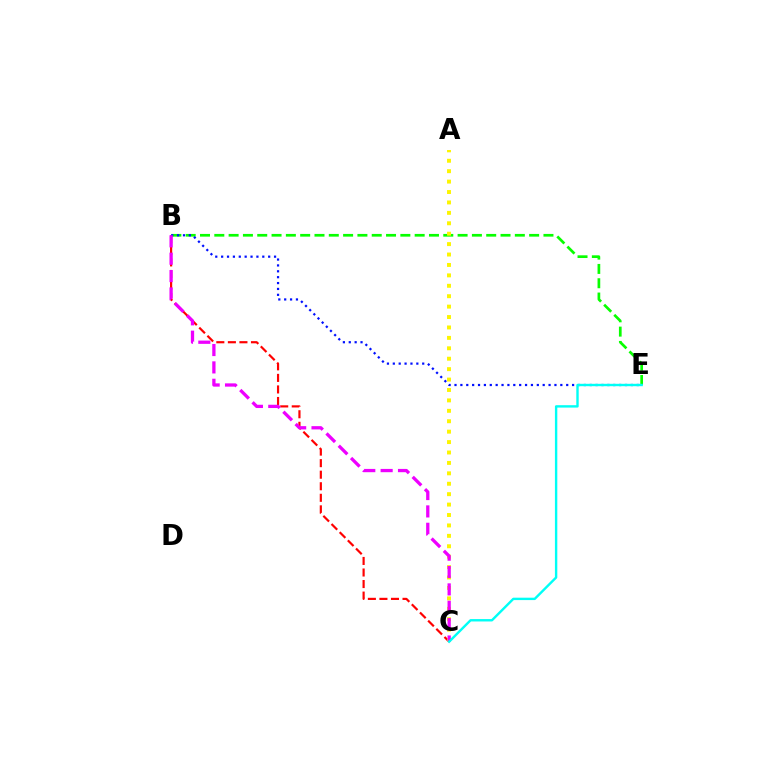{('B', 'E'): [{'color': '#08ff00', 'line_style': 'dashed', 'thickness': 1.94}, {'color': '#0010ff', 'line_style': 'dotted', 'thickness': 1.6}], ('B', 'C'): [{'color': '#ff0000', 'line_style': 'dashed', 'thickness': 1.57}, {'color': '#ee00ff', 'line_style': 'dashed', 'thickness': 2.36}], ('A', 'C'): [{'color': '#fcf500', 'line_style': 'dotted', 'thickness': 2.83}], ('C', 'E'): [{'color': '#00fff6', 'line_style': 'solid', 'thickness': 1.72}]}